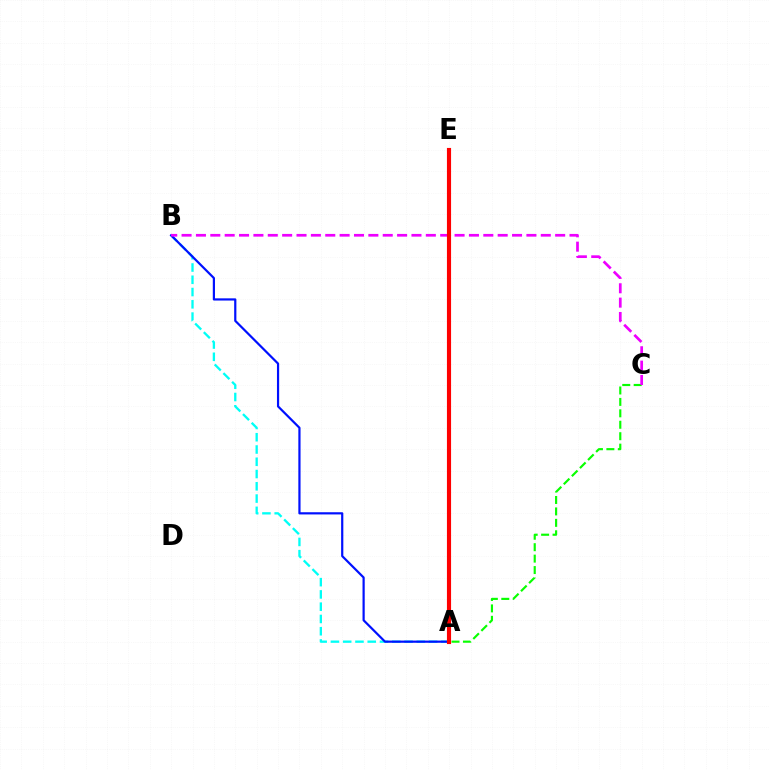{('A', 'B'): [{'color': '#00fff6', 'line_style': 'dashed', 'thickness': 1.67}, {'color': '#0010ff', 'line_style': 'solid', 'thickness': 1.58}], ('A', 'C'): [{'color': '#08ff00', 'line_style': 'dashed', 'thickness': 1.55}], ('A', 'E'): [{'color': '#fcf500', 'line_style': 'dashed', 'thickness': 2.16}, {'color': '#ff0000', 'line_style': 'solid', 'thickness': 2.97}], ('B', 'C'): [{'color': '#ee00ff', 'line_style': 'dashed', 'thickness': 1.95}]}